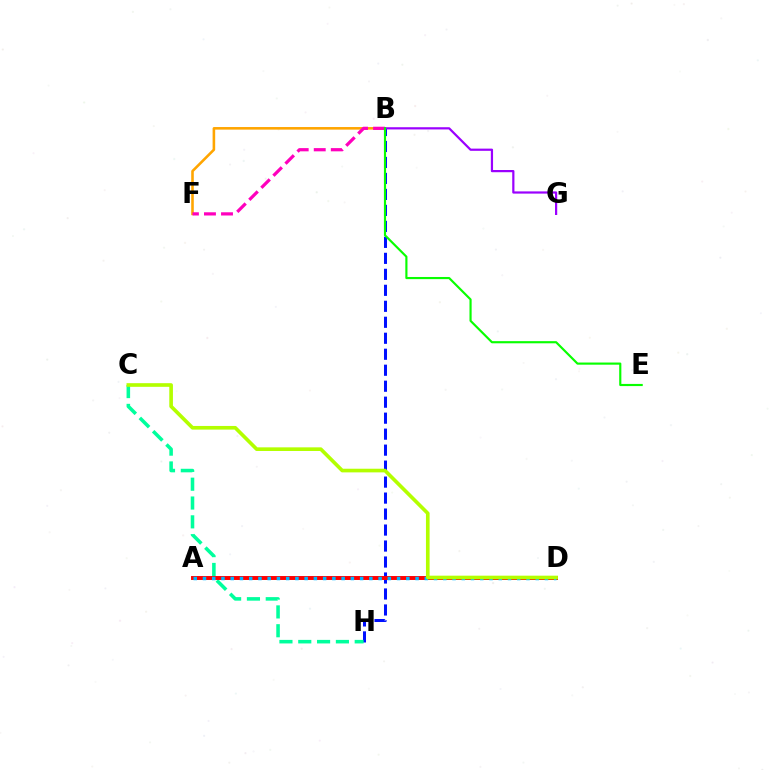{('B', 'F'): [{'color': '#ffa500', 'line_style': 'solid', 'thickness': 1.86}, {'color': '#ff00bd', 'line_style': 'dashed', 'thickness': 2.32}], ('B', 'H'): [{'color': '#0010ff', 'line_style': 'dashed', 'thickness': 2.17}], ('C', 'H'): [{'color': '#00ff9d', 'line_style': 'dashed', 'thickness': 2.56}], ('B', 'G'): [{'color': '#9b00ff', 'line_style': 'solid', 'thickness': 1.59}], ('A', 'D'): [{'color': '#ff0000', 'line_style': 'solid', 'thickness': 2.83}, {'color': '#00b5ff', 'line_style': 'dotted', 'thickness': 2.51}], ('C', 'D'): [{'color': '#b3ff00', 'line_style': 'solid', 'thickness': 2.63}], ('B', 'E'): [{'color': '#08ff00', 'line_style': 'solid', 'thickness': 1.55}]}